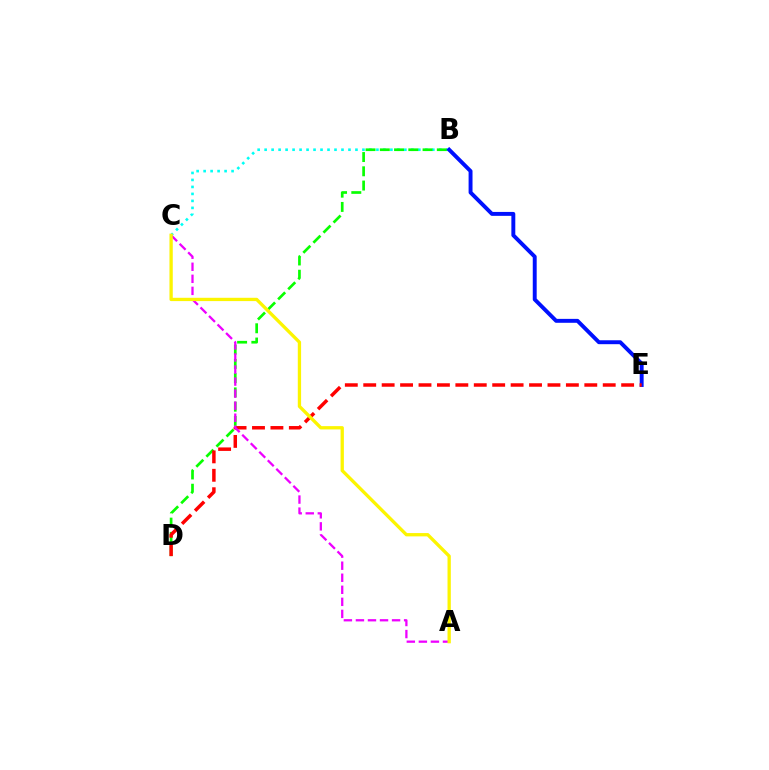{('B', 'C'): [{'color': '#00fff6', 'line_style': 'dotted', 'thickness': 1.9}], ('B', 'D'): [{'color': '#08ff00', 'line_style': 'dashed', 'thickness': 1.94}], ('B', 'E'): [{'color': '#0010ff', 'line_style': 'solid', 'thickness': 2.82}], ('D', 'E'): [{'color': '#ff0000', 'line_style': 'dashed', 'thickness': 2.5}], ('A', 'C'): [{'color': '#ee00ff', 'line_style': 'dashed', 'thickness': 1.64}, {'color': '#fcf500', 'line_style': 'solid', 'thickness': 2.38}]}